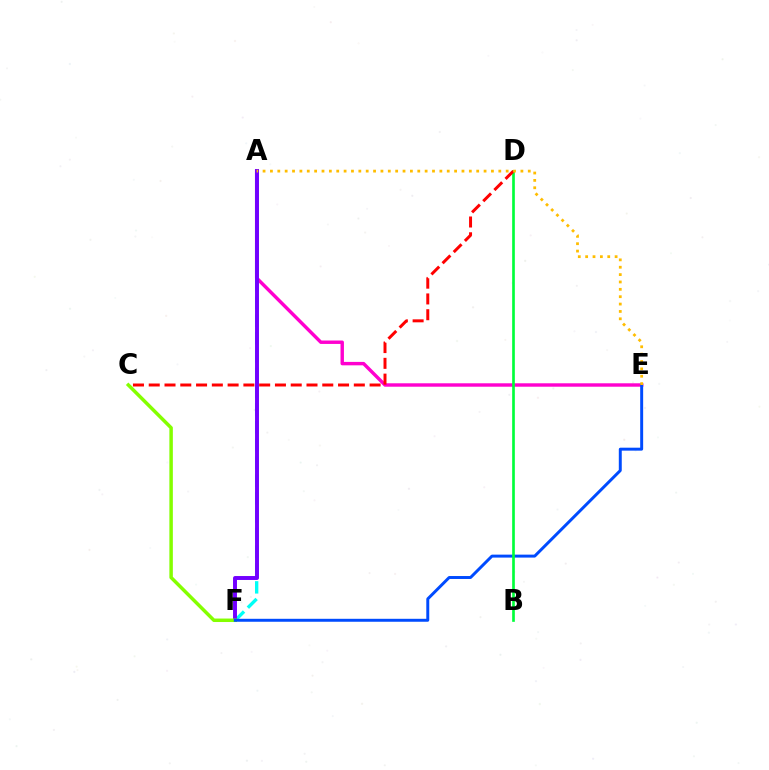{('A', 'E'): [{'color': '#ff00cf', 'line_style': 'solid', 'thickness': 2.47}, {'color': '#ffbd00', 'line_style': 'dotted', 'thickness': 2.0}], ('A', 'F'): [{'color': '#00fff6', 'line_style': 'dashed', 'thickness': 2.42}, {'color': '#7200ff', 'line_style': 'solid', 'thickness': 2.83}], ('C', 'F'): [{'color': '#84ff00', 'line_style': 'solid', 'thickness': 2.51}], ('E', 'F'): [{'color': '#004bff', 'line_style': 'solid', 'thickness': 2.13}], ('B', 'D'): [{'color': '#00ff39', 'line_style': 'solid', 'thickness': 1.92}], ('C', 'D'): [{'color': '#ff0000', 'line_style': 'dashed', 'thickness': 2.14}]}